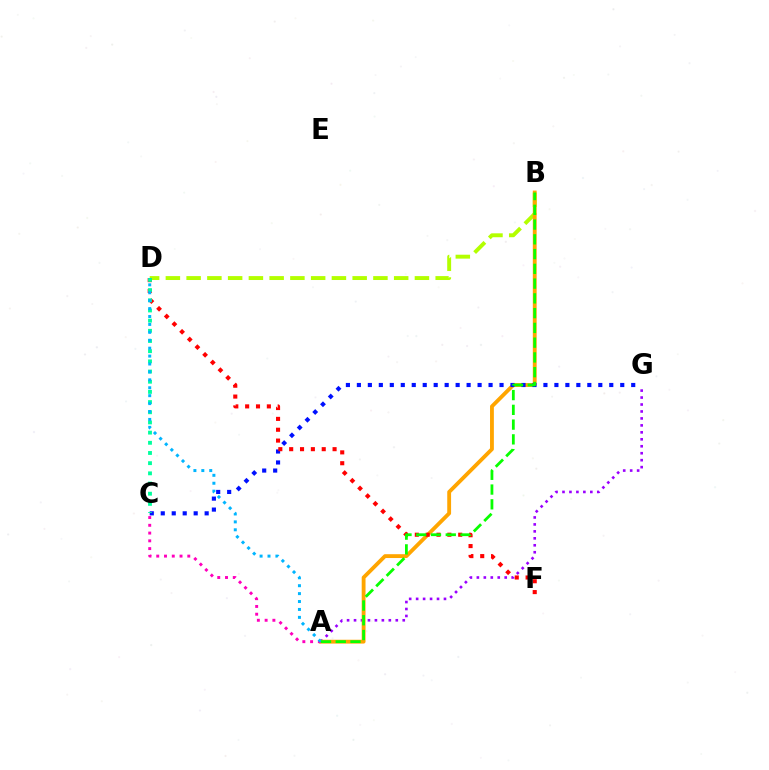{('B', 'D'): [{'color': '#b3ff00', 'line_style': 'dashed', 'thickness': 2.82}], ('A', 'G'): [{'color': '#9b00ff', 'line_style': 'dotted', 'thickness': 1.89}], ('A', 'B'): [{'color': '#ffa500', 'line_style': 'solid', 'thickness': 2.76}, {'color': '#08ff00', 'line_style': 'dashed', 'thickness': 2.01}], ('C', 'G'): [{'color': '#0010ff', 'line_style': 'dotted', 'thickness': 2.98}], ('A', 'C'): [{'color': '#ff00bd', 'line_style': 'dotted', 'thickness': 2.11}], ('D', 'F'): [{'color': '#ff0000', 'line_style': 'dotted', 'thickness': 2.95}], ('C', 'D'): [{'color': '#00ff9d', 'line_style': 'dotted', 'thickness': 2.77}], ('A', 'D'): [{'color': '#00b5ff', 'line_style': 'dotted', 'thickness': 2.15}]}